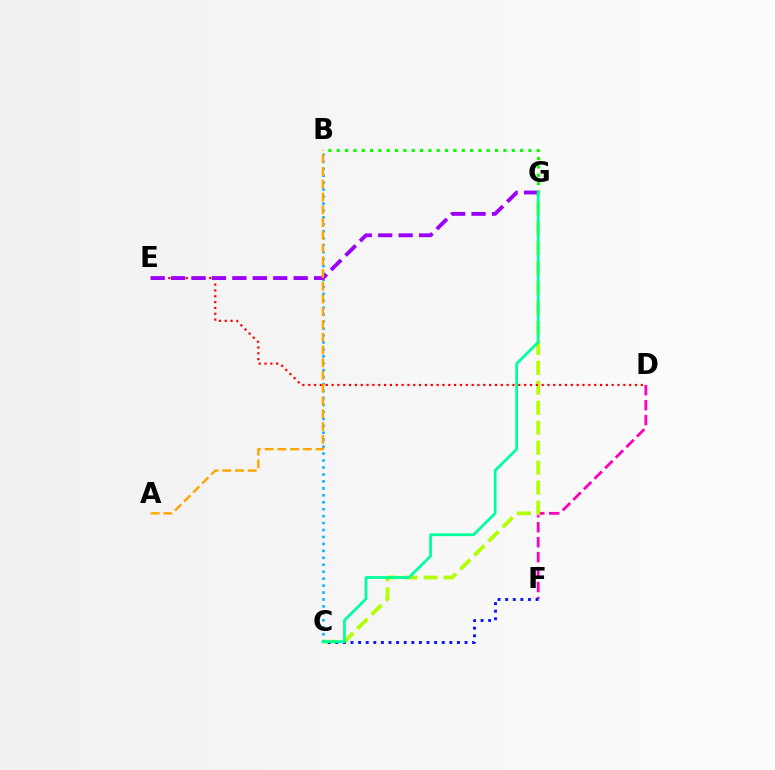{('D', 'F'): [{'color': '#ff00bd', 'line_style': 'dashed', 'thickness': 2.03}], ('C', 'G'): [{'color': '#b3ff00', 'line_style': 'dashed', 'thickness': 2.71}, {'color': '#00ff9d', 'line_style': 'solid', 'thickness': 1.98}], ('C', 'F'): [{'color': '#0010ff', 'line_style': 'dotted', 'thickness': 2.07}], ('B', 'C'): [{'color': '#00b5ff', 'line_style': 'dotted', 'thickness': 1.89}], ('D', 'E'): [{'color': '#ff0000', 'line_style': 'dotted', 'thickness': 1.59}], ('E', 'G'): [{'color': '#9b00ff', 'line_style': 'dashed', 'thickness': 2.78}], ('A', 'B'): [{'color': '#ffa500', 'line_style': 'dashed', 'thickness': 1.73}], ('B', 'G'): [{'color': '#08ff00', 'line_style': 'dotted', 'thickness': 2.26}]}